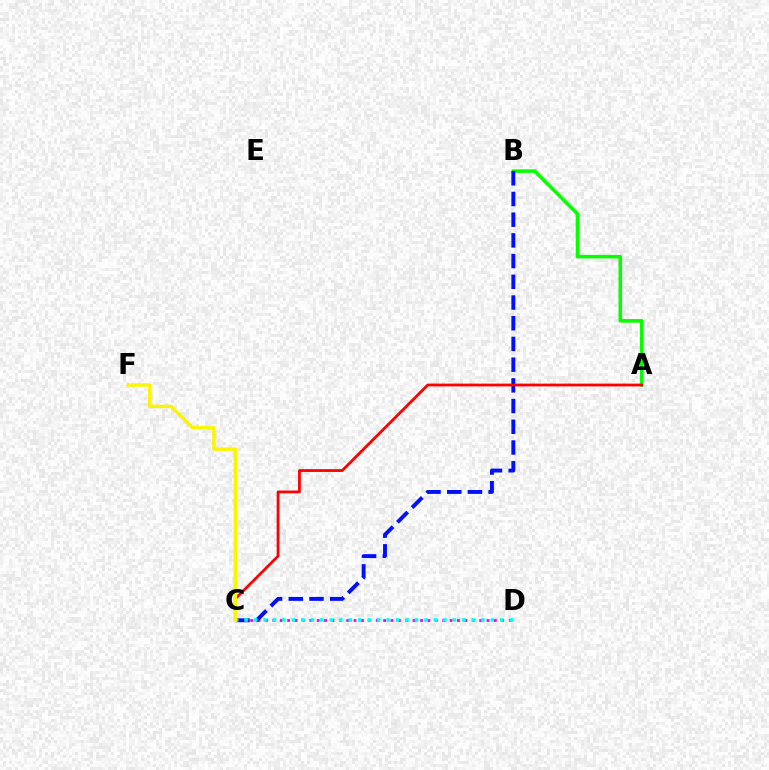{('A', 'B'): [{'color': '#08ff00', 'line_style': 'solid', 'thickness': 2.55}], ('C', 'D'): [{'color': '#ee00ff', 'line_style': 'dotted', 'thickness': 2.01}, {'color': '#00fff6', 'line_style': 'dotted', 'thickness': 2.57}], ('B', 'C'): [{'color': '#0010ff', 'line_style': 'dashed', 'thickness': 2.81}], ('A', 'C'): [{'color': '#ff0000', 'line_style': 'solid', 'thickness': 2.0}], ('C', 'F'): [{'color': '#fcf500', 'line_style': 'solid', 'thickness': 2.47}]}